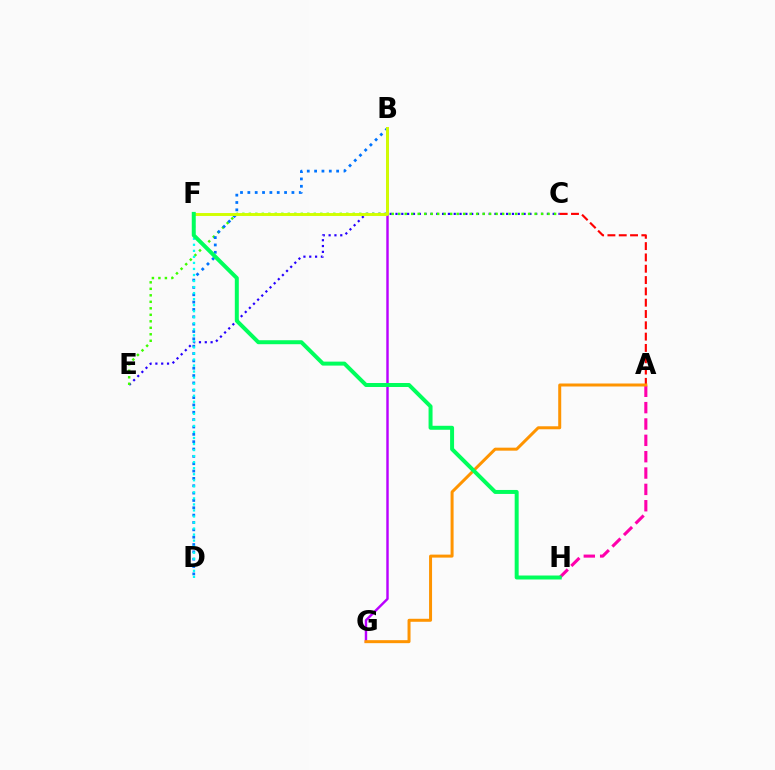{('A', 'H'): [{'color': '#ff00ac', 'line_style': 'dashed', 'thickness': 2.22}], ('C', 'E'): [{'color': '#2500ff', 'line_style': 'dotted', 'thickness': 1.58}, {'color': '#3dff00', 'line_style': 'dotted', 'thickness': 1.76}], ('A', 'C'): [{'color': '#ff0000', 'line_style': 'dashed', 'thickness': 1.54}], ('B', 'G'): [{'color': '#b900ff', 'line_style': 'solid', 'thickness': 1.75}], ('B', 'D'): [{'color': '#0074ff', 'line_style': 'dotted', 'thickness': 2.0}], ('B', 'F'): [{'color': '#d1ff00', 'line_style': 'solid', 'thickness': 2.1}], ('A', 'G'): [{'color': '#ff9400', 'line_style': 'solid', 'thickness': 2.16}], ('D', 'F'): [{'color': '#00fff6', 'line_style': 'dotted', 'thickness': 1.64}], ('F', 'H'): [{'color': '#00ff5c', 'line_style': 'solid', 'thickness': 2.86}]}